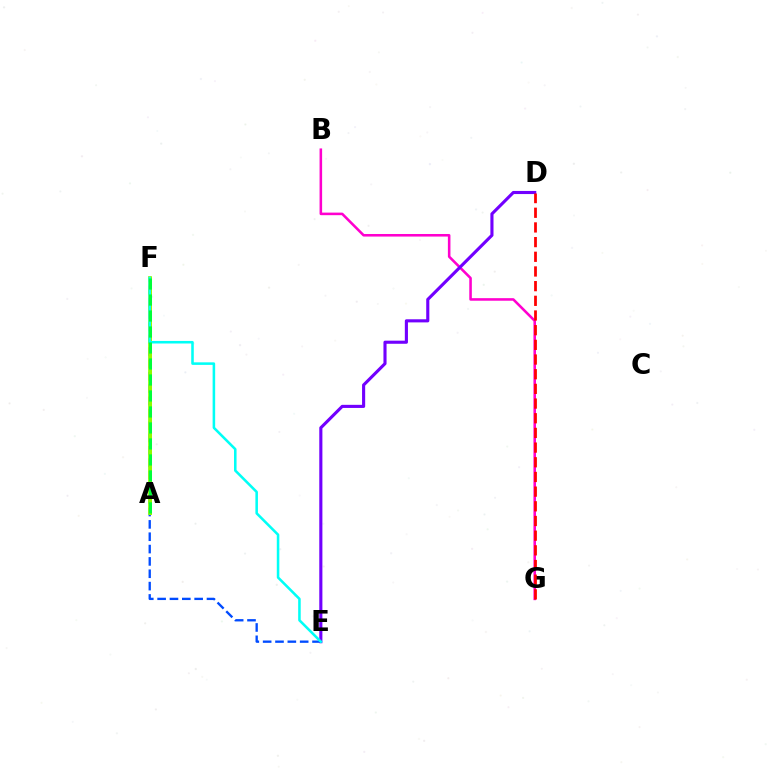{('E', 'F'): [{'color': '#004bff', 'line_style': 'dashed', 'thickness': 1.68}, {'color': '#00fff6', 'line_style': 'solid', 'thickness': 1.84}], ('B', 'G'): [{'color': '#ff00cf', 'line_style': 'solid', 'thickness': 1.85}], ('D', 'E'): [{'color': '#7200ff', 'line_style': 'solid', 'thickness': 2.24}], ('A', 'F'): [{'color': '#ffbd00', 'line_style': 'solid', 'thickness': 2.13}, {'color': '#84ff00', 'line_style': 'solid', 'thickness': 2.67}, {'color': '#00ff39', 'line_style': 'dashed', 'thickness': 2.17}], ('D', 'G'): [{'color': '#ff0000', 'line_style': 'dashed', 'thickness': 1.99}]}